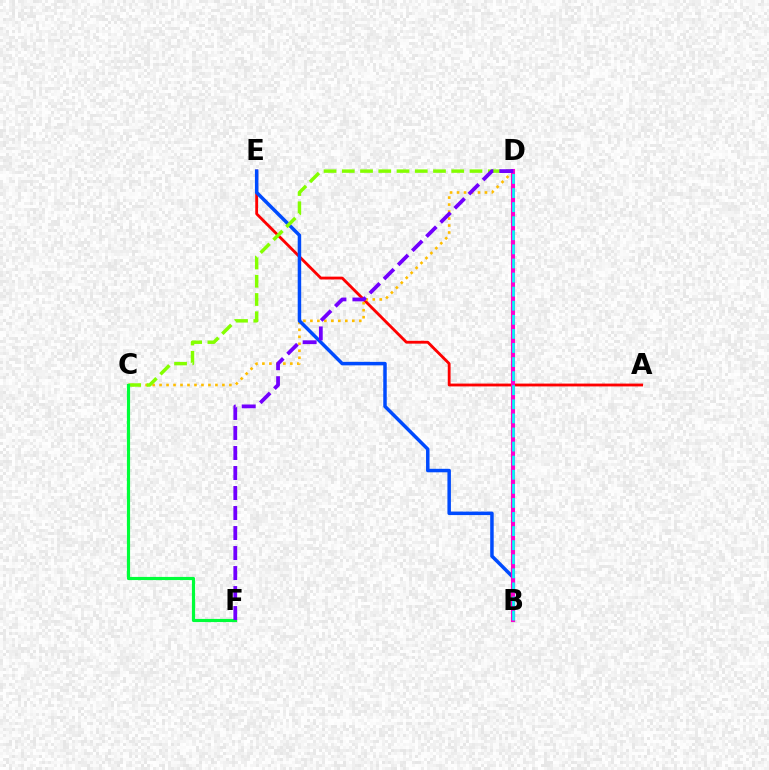{('A', 'E'): [{'color': '#ff0000', 'line_style': 'solid', 'thickness': 2.04}], ('C', 'D'): [{'color': '#ffbd00', 'line_style': 'dotted', 'thickness': 1.9}, {'color': '#84ff00', 'line_style': 'dashed', 'thickness': 2.48}], ('B', 'E'): [{'color': '#004bff', 'line_style': 'solid', 'thickness': 2.51}], ('B', 'D'): [{'color': '#ff00cf', 'line_style': 'solid', 'thickness': 2.93}, {'color': '#00fff6', 'line_style': 'dashed', 'thickness': 1.91}], ('C', 'F'): [{'color': '#00ff39', 'line_style': 'solid', 'thickness': 2.28}], ('D', 'F'): [{'color': '#7200ff', 'line_style': 'dashed', 'thickness': 2.72}]}